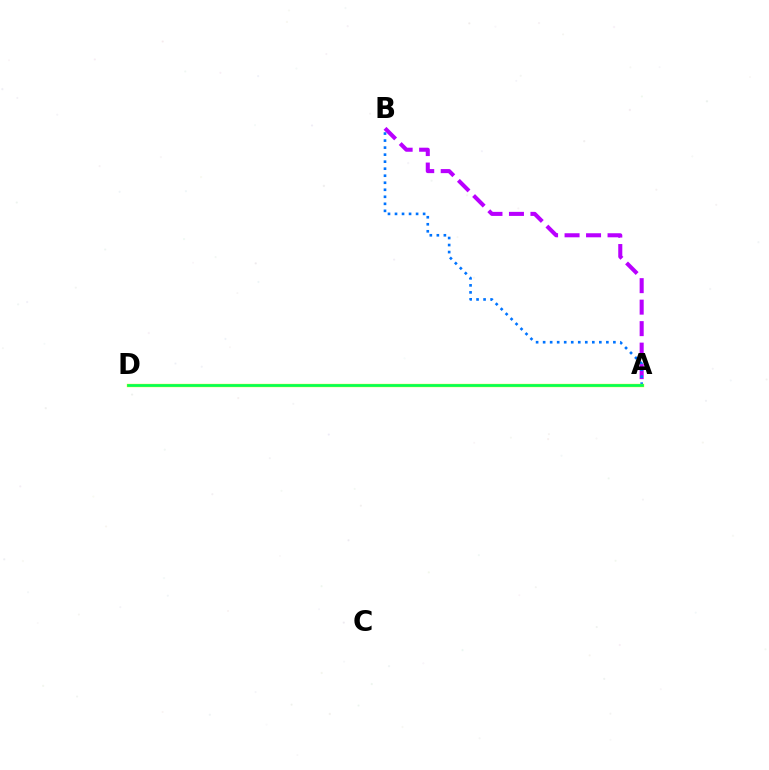{('A', 'D'): [{'color': '#ff0000', 'line_style': 'dashed', 'thickness': 1.8}, {'color': '#d1ff00', 'line_style': 'solid', 'thickness': 2.4}, {'color': '#00ff5c', 'line_style': 'solid', 'thickness': 1.86}], ('A', 'B'): [{'color': '#b900ff', 'line_style': 'dashed', 'thickness': 2.92}, {'color': '#0074ff', 'line_style': 'dotted', 'thickness': 1.91}]}